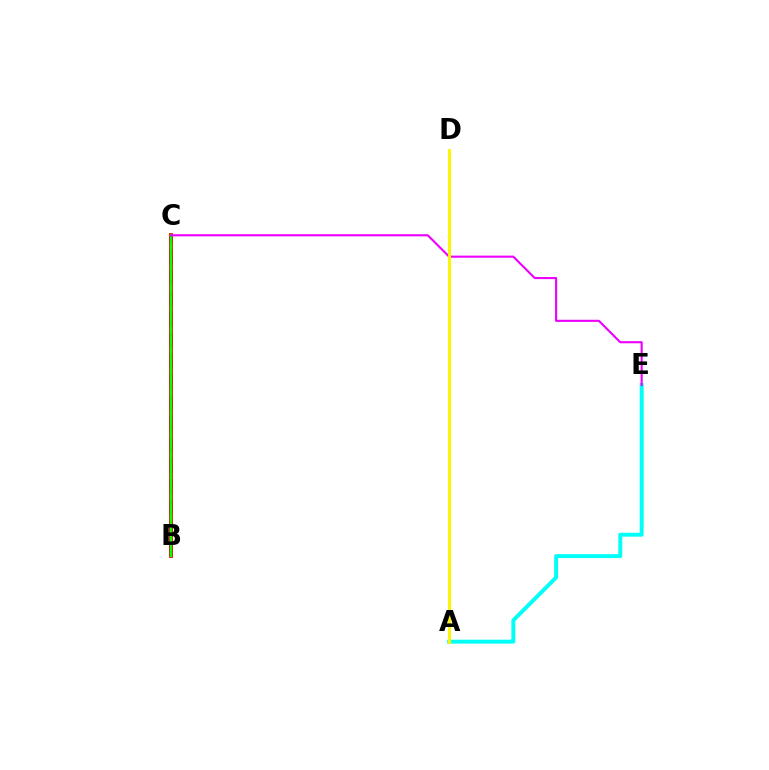{('B', 'C'): [{'color': '#0010ff', 'line_style': 'dashed', 'thickness': 2.83}, {'color': '#ff0000', 'line_style': 'solid', 'thickness': 2.78}, {'color': '#08ff00', 'line_style': 'solid', 'thickness': 1.75}], ('A', 'E'): [{'color': '#00fff6', 'line_style': 'solid', 'thickness': 2.83}], ('C', 'E'): [{'color': '#ee00ff', 'line_style': 'solid', 'thickness': 1.52}], ('A', 'D'): [{'color': '#fcf500', 'line_style': 'solid', 'thickness': 2.14}]}